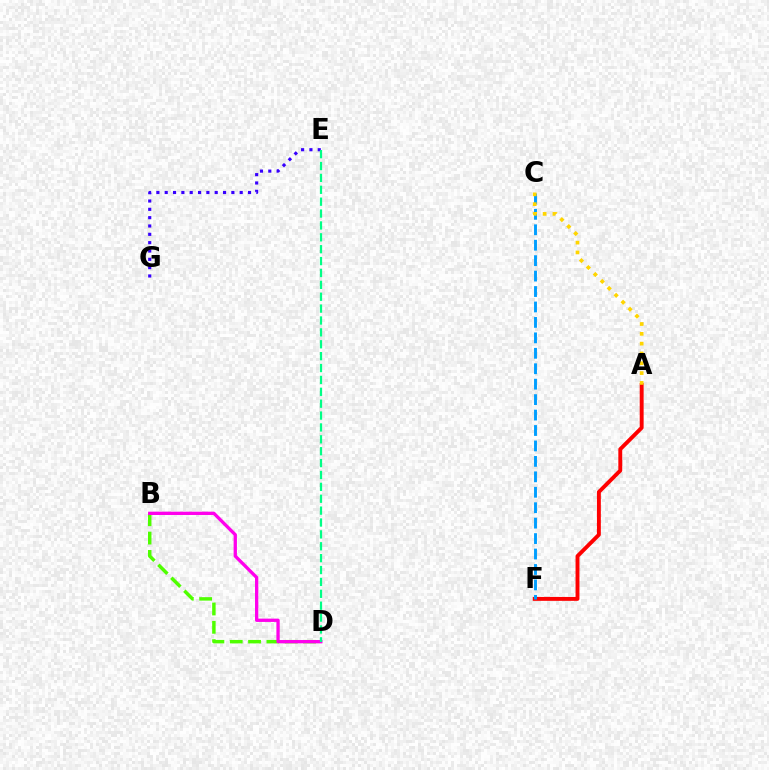{('A', 'F'): [{'color': '#ff0000', 'line_style': 'solid', 'thickness': 2.81}], ('C', 'F'): [{'color': '#009eff', 'line_style': 'dashed', 'thickness': 2.1}], ('B', 'D'): [{'color': '#4fff00', 'line_style': 'dashed', 'thickness': 2.49}, {'color': '#ff00ed', 'line_style': 'solid', 'thickness': 2.38}], ('A', 'C'): [{'color': '#ffd500', 'line_style': 'dotted', 'thickness': 2.67}], ('E', 'G'): [{'color': '#3700ff', 'line_style': 'dotted', 'thickness': 2.26}], ('D', 'E'): [{'color': '#00ff86', 'line_style': 'dashed', 'thickness': 1.61}]}